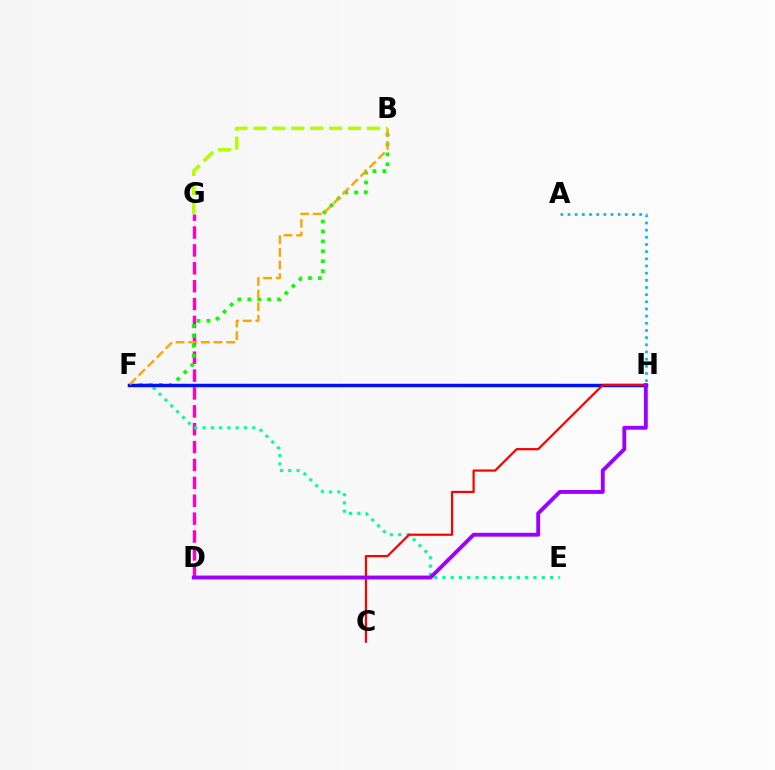{('D', 'G'): [{'color': '#ff00bd', 'line_style': 'dashed', 'thickness': 2.43}], ('E', 'F'): [{'color': '#00ff9d', 'line_style': 'dotted', 'thickness': 2.25}], ('B', 'F'): [{'color': '#08ff00', 'line_style': 'dotted', 'thickness': 2.7}, {'color': '#ffa500', 'line_style': 'dashed', 'thickness': 1.72}], ('F', 'H'): [{'color': '#0010ff', 'line_style': 'solid', 'thickness': 2.49}], ('C', 'H'): [{'color': '#ff0000', 'line_style': 'solid', 'thickness': 1.6}], ('A', 'H'): [{'color': '#00b5ff', 'line_style': 'dotted', 'thickness': 1.95}], ('B', 'G'): [{'color': '#b3ff00', 'line_style': 'dashed', 'thickness': 2.57}], ('D', 'H'): [{'color': '#9b00ff', 'line_style': 'solid', 'thickness': 2.79}]}